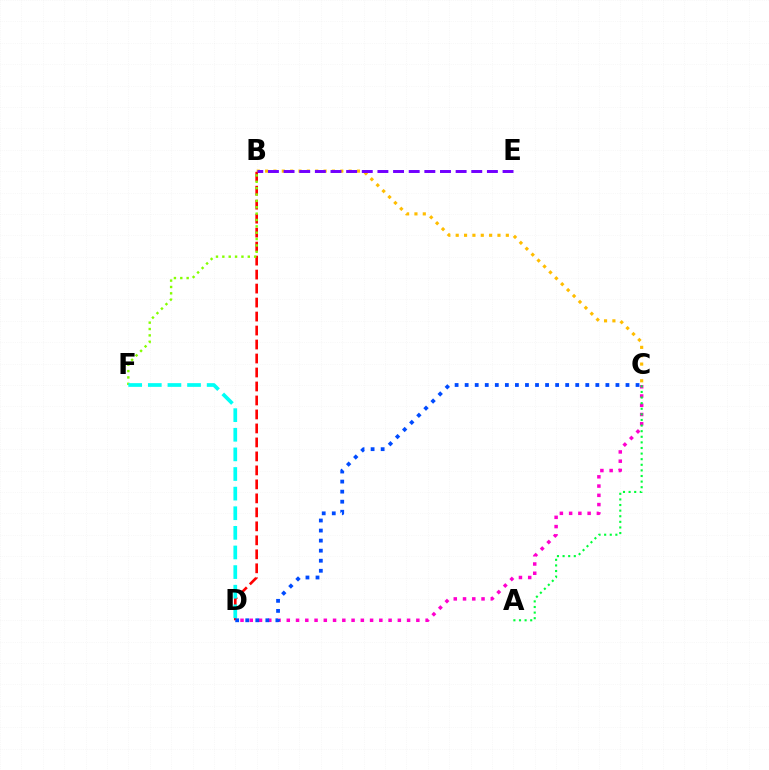{('C', 'D'): [{'color': '#ff00cf', 'line_style': 'dotted', 'thickness': 2.51}, {'color': '#004bff', 'line_style': 'dotted', 'thickness': 2.73}], ('A', 'C'): [{'color': '#00ff39', 'line_style': 'dotted', 'thickness': 1.52}], ('B', 'C'): [{'color': '#ffbd00', 'line_style': 'dotted', 'thickness': 2.27}], ('B', 'D'): [{'color': '#ff0000', 'line_style': 'dashed', 'thickness': 1.9}], ('B', 'F'): [{'color': '#84ff00', 'line_style': 'dotted', 'thickness': 1.73}], ('B', 'E'): [{'color': '#7200ff', 'line_style': 'dashed', 'thickness': 2.12}], ('D', 'F'): [{'color': '#00fff6', 'line_style': 'dashed', 'thickness': 2.67}]}